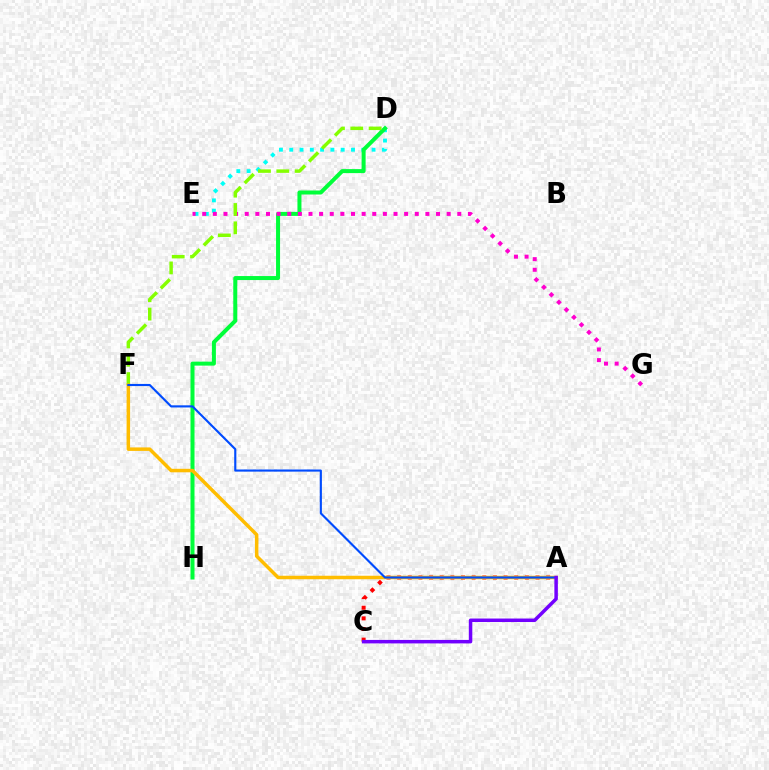{('D', 'E'): [{'color': '#00fff6', 'line_style': 'dotted', 'thickness': 2.8}], ('D', 'H'): [{'color': '#00ff39', 'line_style': 'solid', 'thickness': 2.89}], ('E', 'G'): [{'color': '#ff00cf', 'line_style': 'dotted', 'thickness': 2.89}], ('D', 'F'): [{'color': '#84ff00', 'line_style': 'dashed', 'thickness': 2.49}], ('A', 'C'): [{'color': '#ff0000', 'line_style': 'dotted', 'thickness': 2.89}, {'color': '#7200ff', 'line_style': 'solid', 'thickness': 2.51}], ('A', 'F'): [{'color': '#ffbd00', 'line_style': 'solid', 'thickness': 2.52}, {'color': '#004bff', 'line_style': 'solid', 'thickness': 1.54}]}